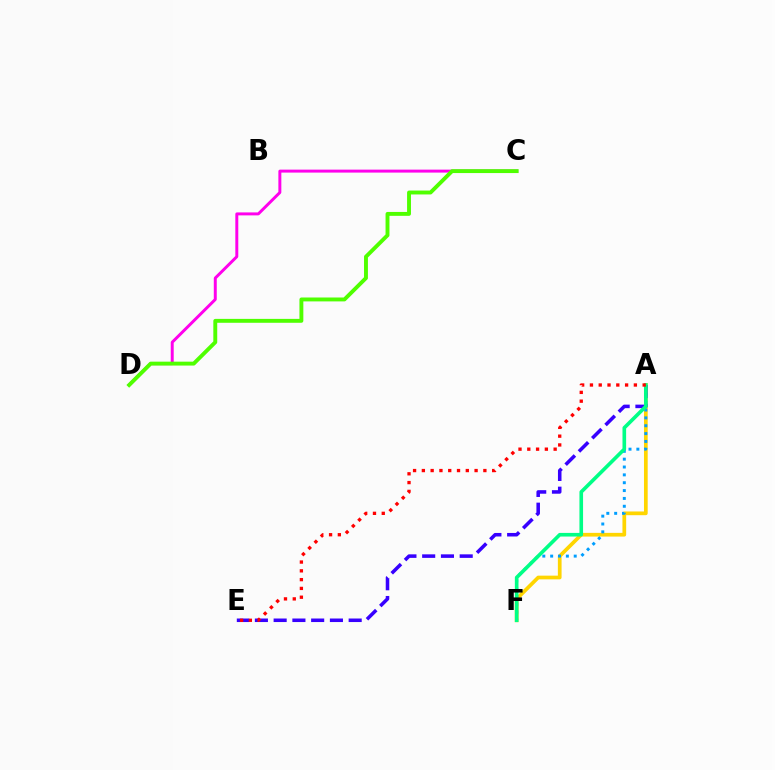{('A', 'F'): [{'color': '#ffd500', 'line_style': 'solid', 'thickness': 2.67}, {'color': '#009eff', 'line_style': 'dotted', 'thickness': 2.13}, {'color': '#00ff86', 'line_style': 'solid', 'thickness': 2.62}], ('C', 'D'): [{'color': '#ff00ed', 'line_style': 'solid', 'thickness': 2.13}, {'color': '#4fff00', 'line_style': 'solid', 'thickness': 2.81}], ('A', 'E'): [{'color': '#3700ff', 'line_style': 'dashed', 'thickness': 2.55}, {'color': '#ff0000', 'line_style': 'dotted', 'thickness': 2.39}]}